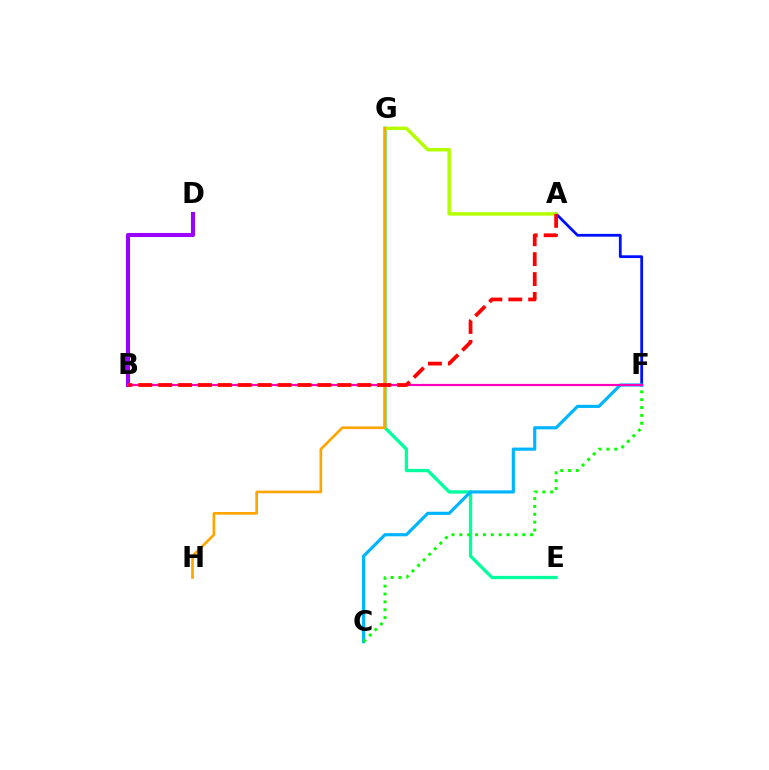{('E', 'G'): [{'color': '#00ff9d', 'line_style': 'solid', 'thickness': 2.37}], ('A', 'F'): [{'color': '#0010ff', 'line_style': 'solid', 'thickness': 2.0}], ('C', 'F'): [{'color': '#00b5ff', 'line_style': 'solid', 'thickness': 2.28}, {'color': '#08ff00', 'line_style': 'dotted', 'thickness': 2.14}], ('A', 'G'): [{'color': '#b3ff00', 'line_style': 'solid', 'thickness': 2.51}], ('G', 'H'): [{'color': '#ffa500', 'line_style': 'solid', 'thickness': 1.93}], ('B', 'D'): [{'color': '#9b00ff', 'line_style': 'solid', 'thickness': 2.94}], ('B', 'F'): [{'color': '#ff00bd', 'line_style': 'solid', 'thickness': 1.58}], ('A', 'B'): [{'color': '#ff0000', 'line_style': 'dashed', 'thickness': 2.7}]}